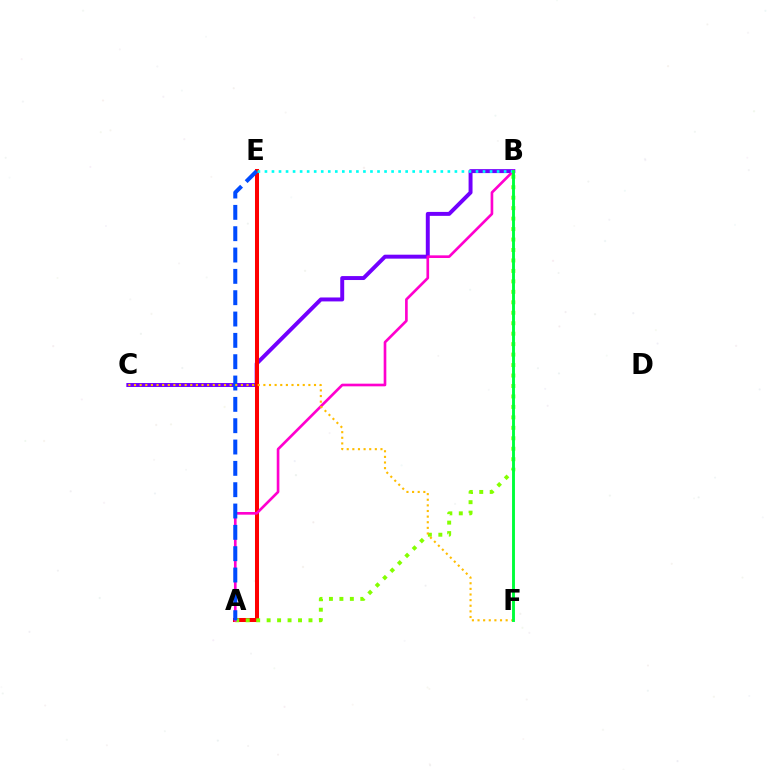{('B', 'C'): [{'color': '#7200ff', 'line_style': 'solid', 'thickness': 2.84}], ('A', 'E'): [{'color': '#ff0000', 'line_style': 'solid', 'thickness': 2.9}, {'color': '#004bff', 'line_style': 'dashed', 'thickness': 2.9}], ('A', 'B'): [{'color': '#84ff00', 'line_style': 'dotted', 'thickness': 2.84}, {'color': '#ff00cf', 'line_style': 'solid', 'thickness': 1.91}], ('C', 'F'): [{'color': '#ffbd00', 'line_style': 'dotted', 'thickness': 1.53}], ('B', 'E'): [{'color': '#00fff6', 'line_style': 'dotted', 'thickness': 1.91}], ('B', 'F'): [{'color': '#00ff39', 'line_style': 'solid', 'thickness': 2.09}]}